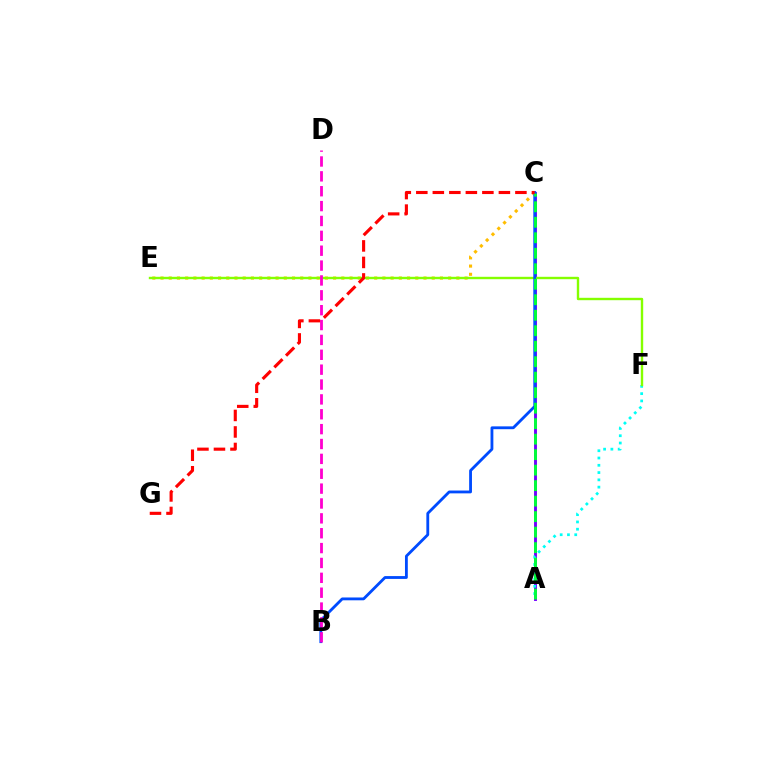{('A', 'C'): [{'color': '#7200ff', 'line_style': 'solid', 'thickness': 2.09}, {'color': '#00ff39', 'line_style': 'dashed', 'thickness': 2.1}], ('A', 'F'): [{'color': '#00fff6', 'line_style': 'dotted', 'thickness': 1.98}], ('C', 'E'): [{'color': '#ffbd00', 'line_style': 'dotted', 'thickness': 2.23}], ('E', 'F'): [{'color': '#84ff00', 'line_style': 'solid', 'thickness': 1.72}], ('B', 'C'): [{'color': '#004bff', 'line_style': 'solid', 'thickness': 2.04}], ('B', 'D'): [{'color': '#ff00cf', 'line_style': 'dashed', 'thickness': 2.02}], ('C', 'G'): [{'color': '#ff0000', 'line_style': 'dashed', 'thickness': 2.24}]}